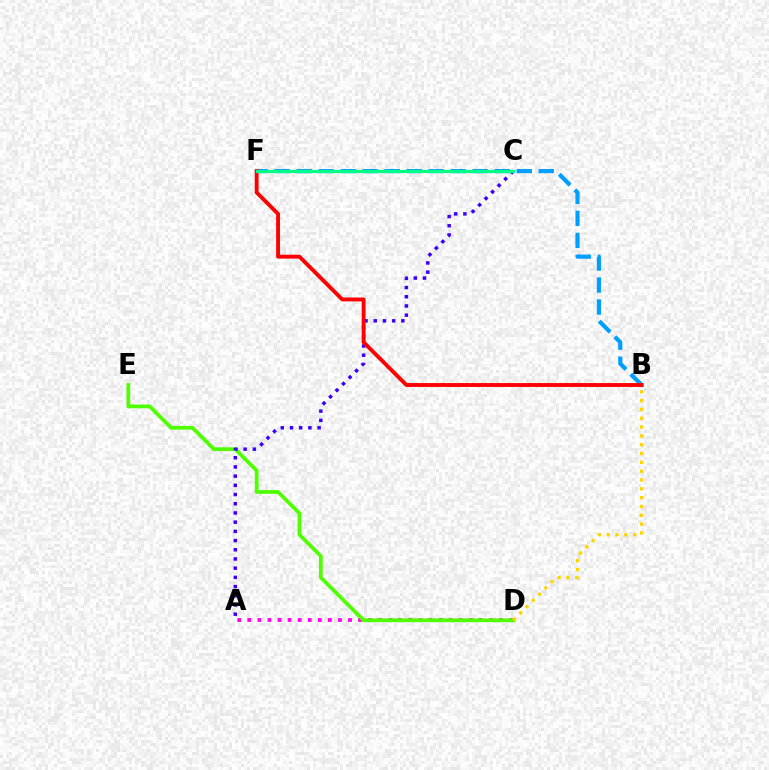{('A', 'D'): [{'color': '#ff00ed', 'line_style': 'dotted', 'thickness': 2.74}], ('D', 'E'): [{'color': '#4fff00', 'line_style': 'solid', 'thickness': 2.7}], ('B', 'D'): [{'color': '#ffd500', 'line_style': 'dotted', 'thickness': 2.4}], ('B', 'F'): [{'color': '#009eff', 'line_style': 'dashed', 'thickness': 2.99}, {'color': '#ff0000', 'line_style': 'solid', 'thickness': 2.79}], ('A', 'C'): [{'color': '#3700ff', 'line_style': 'dotted', 'thickness': 2.5}], ('C', 'F'): [{'color': '#00ff86', 'line_style': 'solid', 'thickness': 2.3}]}